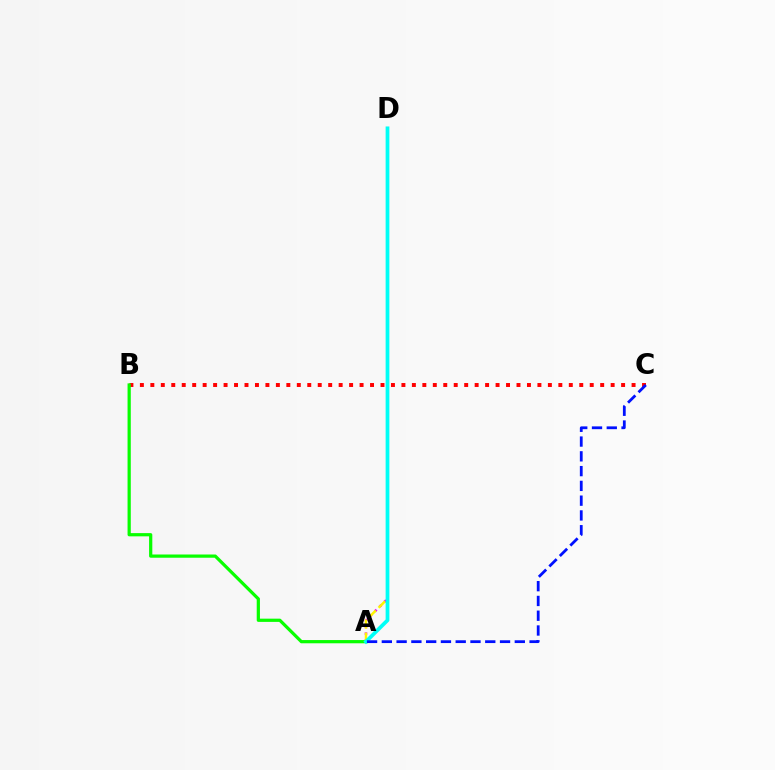{('A', 'D'): [{'color': '#ee00ff', 'line_style': 'dotted', 'thickness': 1.84}, {'color': '#fcf500', 'line_style': 'dashed', 'thickness': 1.77}, {'color': '#00fff6', 'line_style': 'solid', 'thickness': 2.69}], ('B', 'C'): [{'color': '#ff0000', 'line_style': 'dotted', 'thickness': 2.84}], ('A', 'B'): [{'color': '#08ff00', 'line_style': 'solid', 'thickness': 2.32}], ('A', 'C'): [{'color': '#0010ff', 'line_style': 'dashed', 'thickness': 2.01}]}